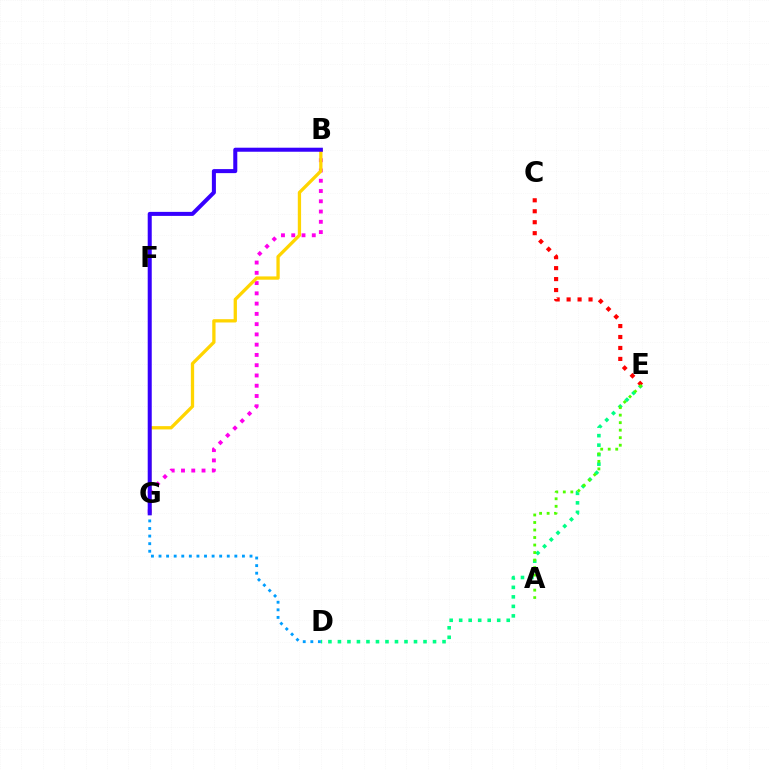{('D', 'E'): [{'color': '#00ff86', 'line_style': 'dotted', 'thickness': 2.58}], ('C', 'E'): [{'color': '#ff0000', 'line_style': 'dotted', 'thickness': 2.98}], ('D', 'G'): [{'color': '#009eff', 'line_style': 'dotted', 'thickness': 2.06}], ('B', 'G'): [{'color': '#ff00ed', 'line_style': 'dotted', 'thickness': 2.79}, {'color': '#ffd500', 'line_style': 'solid', 'thickness': 2.37}, {'color': '#3700ff', 'line_style': 'solid', 'thickness': 2.9}], ('A', 'E'): [{'color': '#4fff00', 'line_style': 'dotted', 'thickness': 2.04}]}